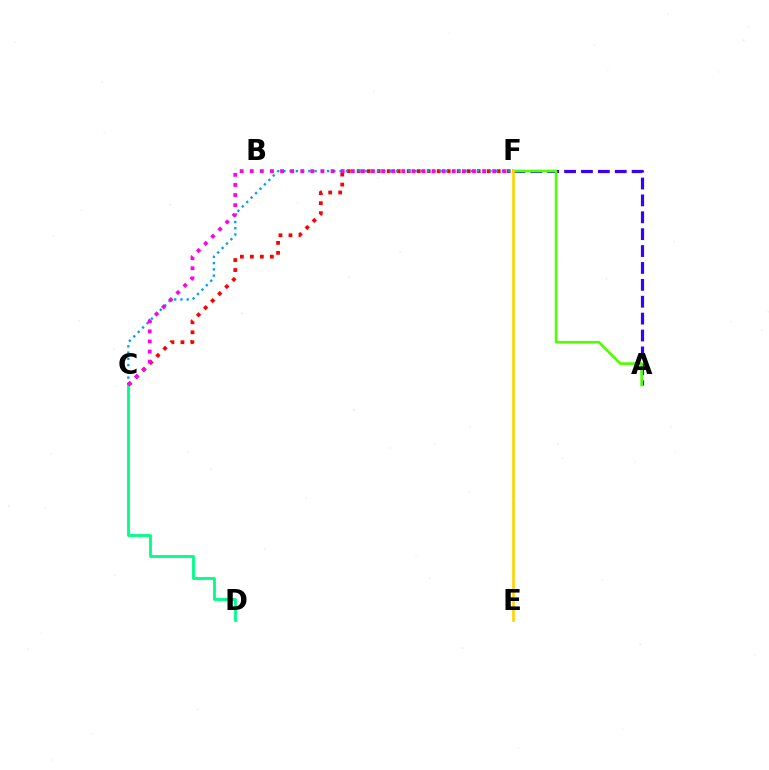{('C', 'D'): [{'color': '#00ff86', 'line_style': 'solid', 'thickness': 2.05}], ('C', 'F'): [{'color': '#ff0000', 'line_style': 'dotted', 'thickness': 2.72}, {'color': '#009eff', 'line_style': 'dotted', 'thickness': 1.7}, {'color': '#ff00ed', 'line_style': 'dotted', 'thickness': 2.74}], ('A', 'F'): [{'color': '#3700ff', 'line_style': 'dashed', 'thickness': 2.29}, {'color': '#4fff00', 'line_style': 'solid', 'thickness': 1.9}], ('E', 'F'): [{'color': '#ffd500', 'line_style': 'solid', 'thickness': 1.91}]}